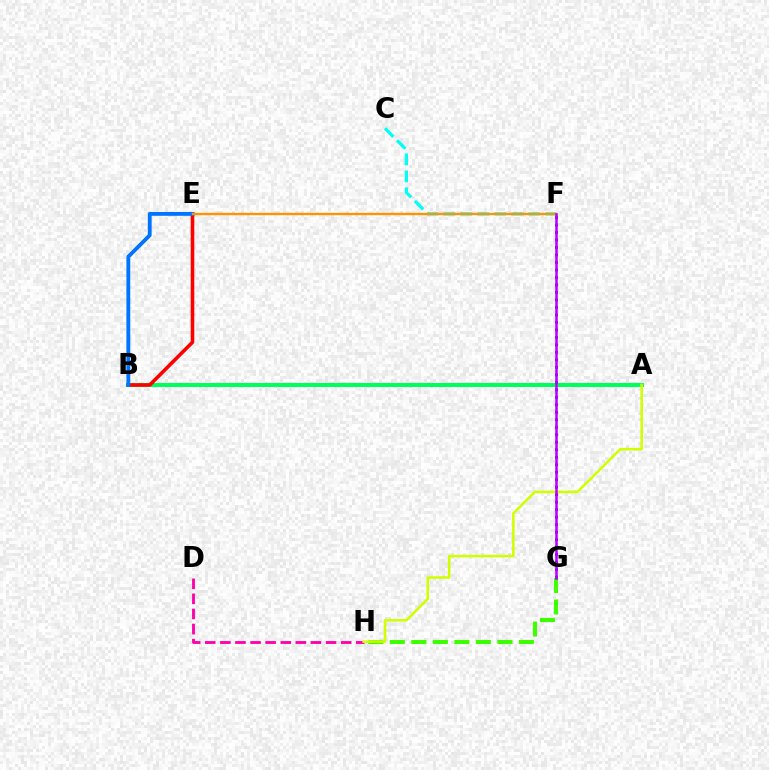{('G', 'H'): [{'color': '#3dff00', 'line_style': 'dashed', 'thickness': 2.92}], ('D', 'H'): [{'color': '#ff00ac', 'line_style': 'dashed', 'thickness': 2.05}], ('A', 'B'): [{'color': '#00ff5c', 'line_style': 'solid', 'thickness': 2.9}], ('B', 'E'): [{'color': '#ff0000', 'line_style': 'solid', 'thickness': 2.58}, {'color': '#0074ff', 'line_style': 'solid', 'thickness': 2.77}], ('F', 'G'): [{'color': '#2500ff', 'line_style': 'dotted', 'thickness': 2.04}, {'color': '#b900ff', 'line_style': 'solid', 'thickness': 1.81}], ('A', 'H'): [{'color': '#d1ff00', 'line_style': 'solid', 'thickness': 1.83}], ('C', 'F'): [{'color': '#00fff6', 'line_style': 'dashed', 'thickness': 2.31}], ('E', 'F'): [{'color': '#ff9400', 'line_style': 'solid', 'thickness': 1.71}]}